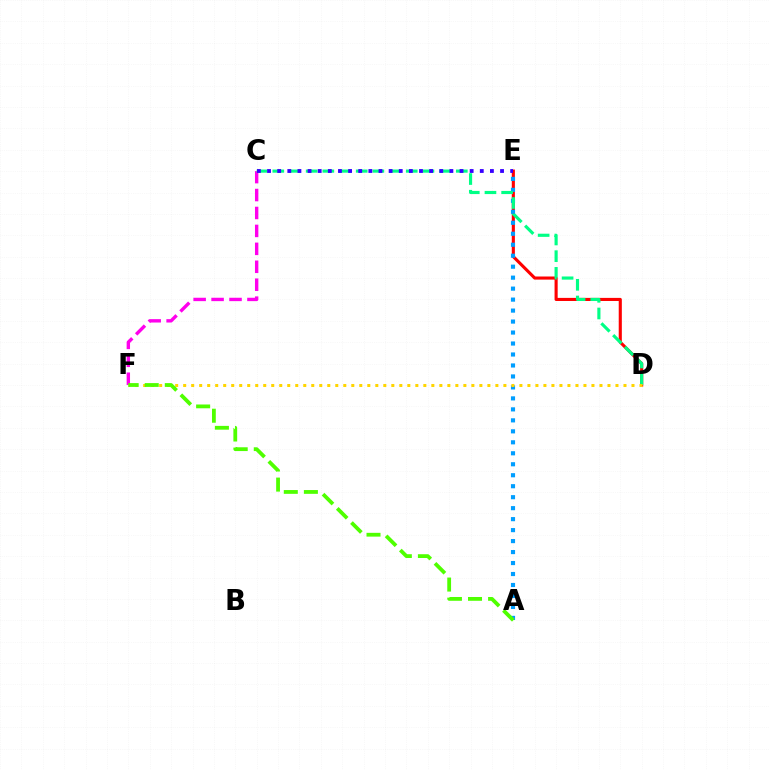{('C', 'F'): [{'color': '#ff00ed', 'line_style': 'dashed', 'thickness': 2.44}], ('D', 'E'): [{'color': '#ff0000', 'line_style': 'solid', 'thickness': 2.24}], ('A', 'E'): [{'color': '#009eff', 'line_style': 'dotted', 'thickness': 2.98}], ('C', 'D'): [{'color': '#00ff86', 'line_style': 'dashed', 'thickness': 2.27}], ('C', 'E'): [{'color': '#3700ff', 'line_style': 'dotted', 'thickness': 2.75}], ('D', 'F'): [{'color': '#ffd500', 'line_style': 'dotted', 'thickness': 2.18}], ('A', 'F'): [{'color': '#4fff00', 'line_style': 'dashed', 'thickness': 2.73}]}